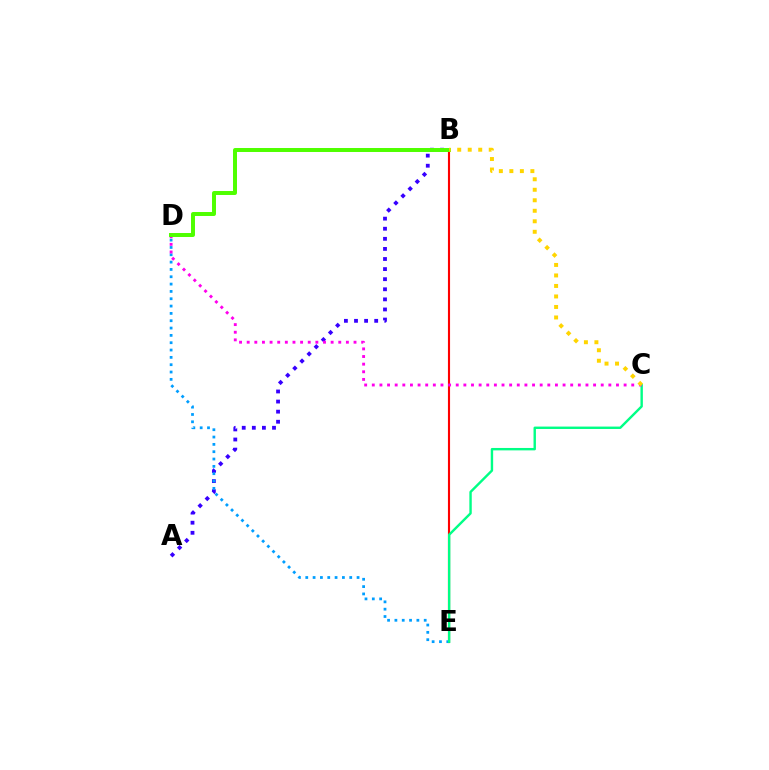{('A', 'B'): [{'color': '#3700ff', 'line_style': 'dotted', 'thickness': 2.74}], ('B', 'E'): [{'color': '#ff0000', 'line_style': 'solid', 'thickness': 1.53}], ('D', 'E'): [{'color': '#009eff', 'line_style': 'dotted', 'thickness': 1.99}], ('C', 'E'): [{'color': '#00ff86', 'line_style': 'solid', 'thickness': 1.73}], ('C', 'D'): [{'color': '#ff00ed', 'line_style': 'dotted', 'thickness': 2.07}], ('B', 'D'): [{'color': '#4fff00', 'line_style': 'solid', 'thickness': 2.86}], ('B', 'C'): [{'color': '#ffd500', 'line_style': 'dotted', 'thickness': 2.85}]}